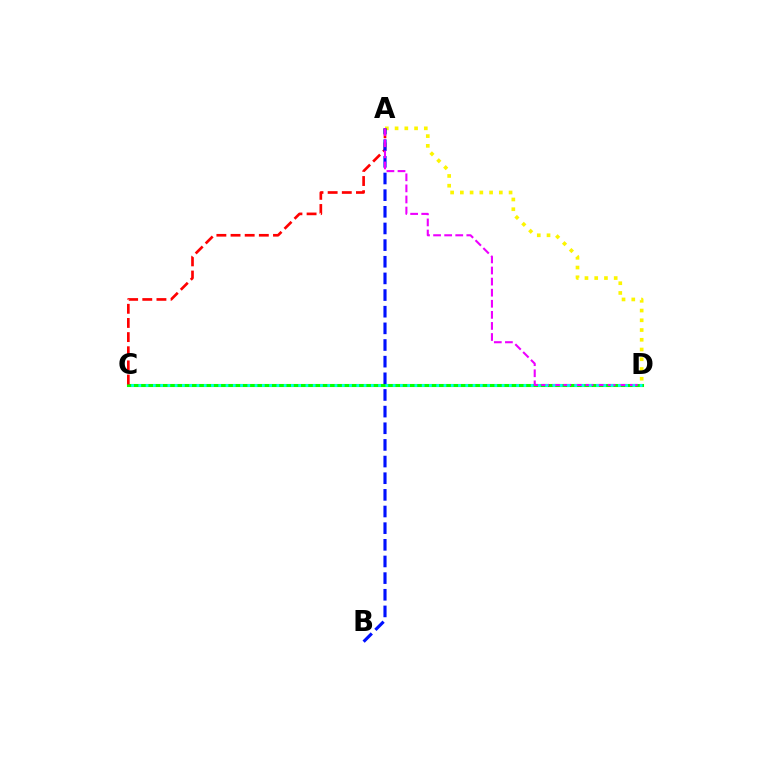{('C', 'D'): [{'color': '#08ff00', 'line_style': 'solid', 'thickness': 2.22}, {'color': '#00fff6', 'line_style': 'dotted', 'thickness': 1.97}], ('A', 'D'): [{'color': '#fcf500', 'line_style': 'dotted', 'thickness': 2.65}, {'color': '#ee00ff', 'line_style': 'dashed', 'thickness': 1.51}], ('A', 'C'): [{'color': '#ff0000', 'line_style': 'dashed', 'thickness': 1.92}], ('A', 'B'): [{'color': '#0010ff', 'line_style': 'dashed', 'thickness': 2.26}]}